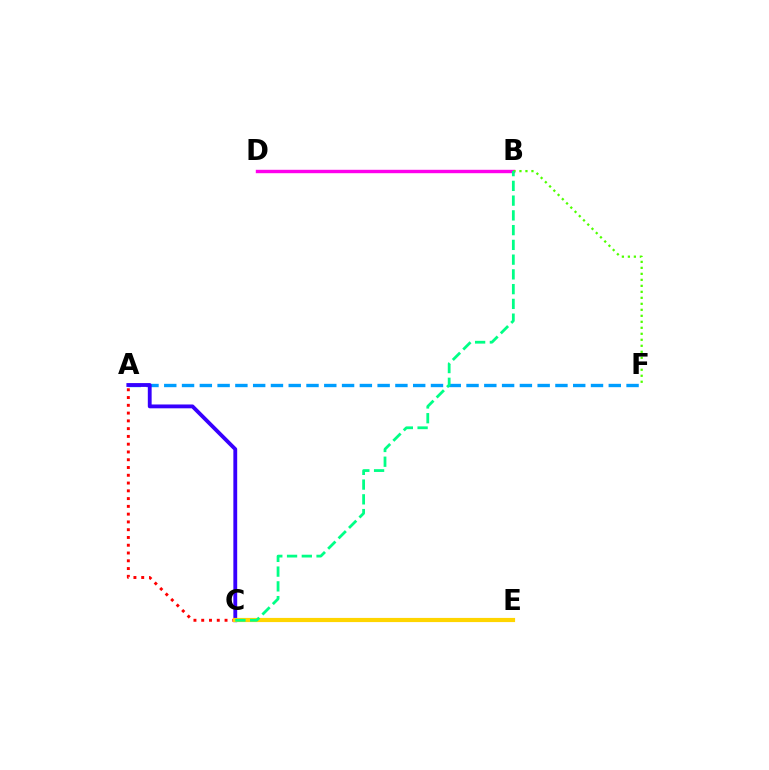{('A', 'C'): [{'color': '#ff0000', 'line_style': 'dotted', 'thickness': 2.11}, {'color': '#3700ff', 'line_style': 'solid', 'thickness': 2.76}], ('A', 'F'): [{'color': '#009eff', 'line_style': 'dashed', 'thickness': 2.42}], ('B', 'D'): [{'color': '#ff00ed', 'line_style': 'solid', 'thickness': 2.45}], ('B', 'F'): [{'color': '#4fff00', 'line_style': 'dotted', 'thickness': 1.63}], ('C', 'E'): [{'color': '#ffd500', 'line_style': 'solid', 'thickness': 3.0}], ('B', 'C'): [{'color': '#00ff86', 'line_style': 'dashed', 'thickness': 2.0}]}